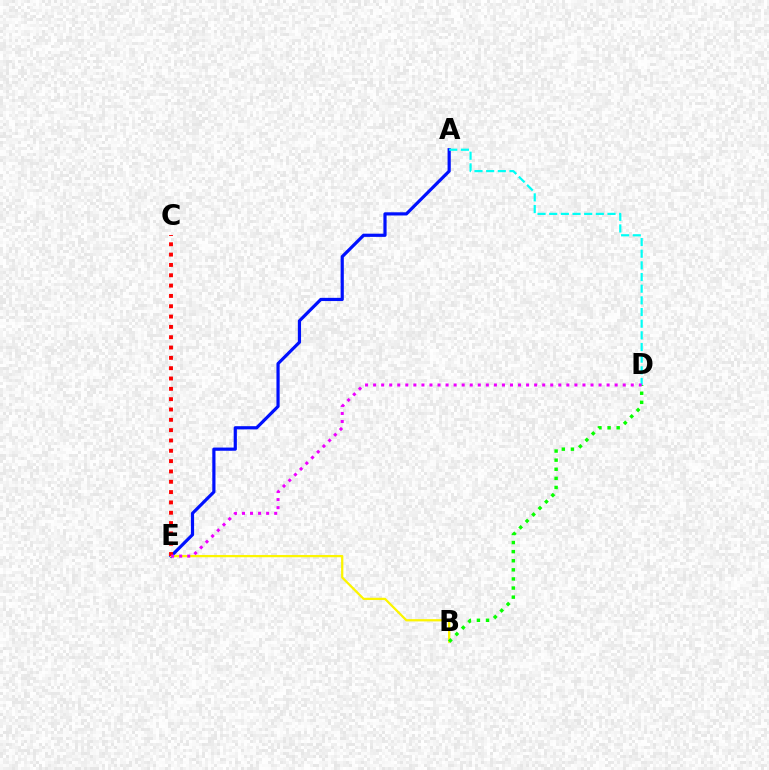{('A', 'E'): [{'color': '#0010ff', 'line_style': 'solid', 'thickness': 2.3}], ('B', 'E'): [{'color': '#fcf500', 'line_style': 'solid', 'thickness': 1.63}], ('B', 'D'): [{'color': '#08ff00', 'line_style': 'dotted', 'thickness': 2.47}], ('A', 'D'): [{'color': '#00fff6', 'line_style': 'dashed', 'thickness': 1.58}], ('C', 'E'): [{'color': '#ff0000', 'line_style': 'dotted', 'thickness': 2.81}], ('D', 'E'): [{'color': '#ee00ff', 'line_style': 'dotted', 'thickness': 2.19}]}